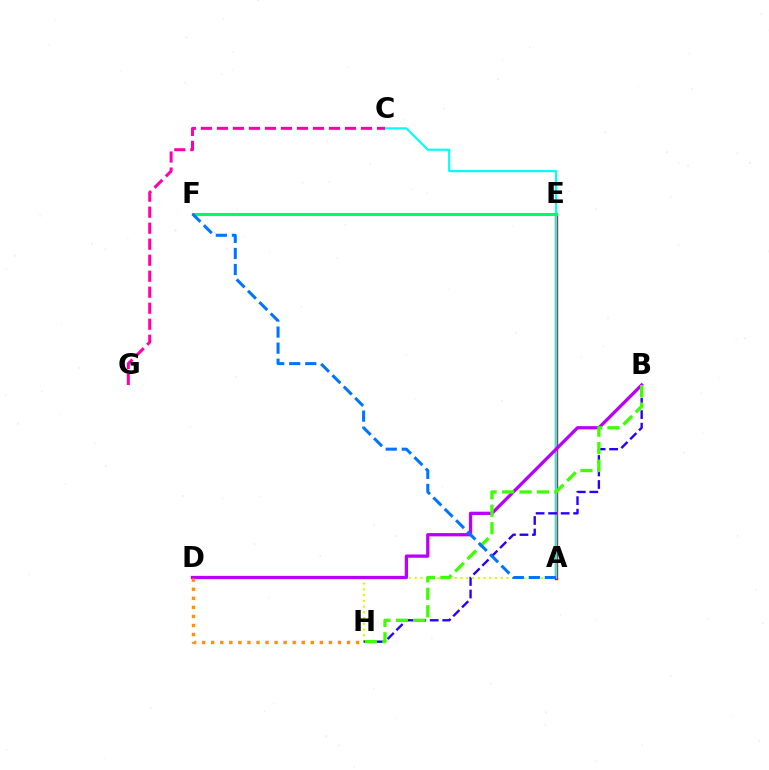{('A', 'E'): [{'color': '#ff0000', 'line_style': 'solid', 'thickness': 2.43}], ('A', 'H'): [{'color': '#d1ff00', 'line_style': 'dotted', 'thickness': 1.56}], ('A', 'C'): [{'color': '#00fff6', 'line_style': 'solid', 'thickness': 1.54}], ('E', 'F'): [{'color': '#00ff5c', 'line_style': 'solid', 'thickness': 2.21}], ('B', 'D'): [{'color': '#b900ff', 'line_style': 'solid', 'thickness': 2.35}], ('B', 'H'): [{'color': '#2500ff', 'line_style': 'dashed', 'thickness': 1.7}, {'color': '#3dff00', 'line_style': 'dashed', 'thickness': 2.37}], ('C', 'G'): [{'color': '#ff00ac', 'line_style': 'dashed', 'thickness': 2.17}], ('A', 'F'): [{'color': '#0074ff', 'line_style': 'dashed', 'thickness': 2.18}], ('D', 'H'): [{'color': '#ff9400', 'line_style': 'dotted', 'thickness': 2.46}]}